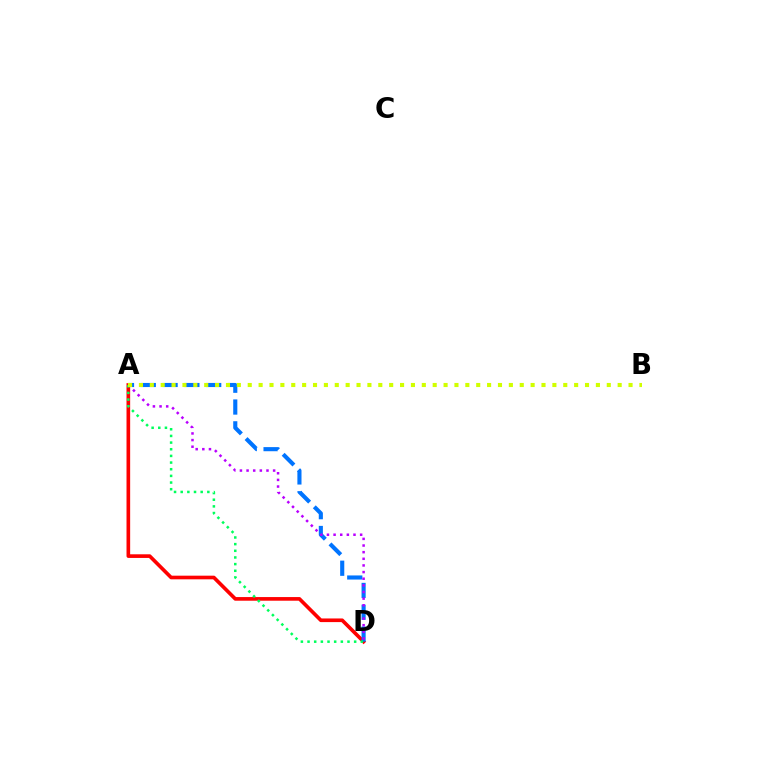{('A', 'D'): [{'color': '#ff0000', 'line_style': 'solid', 'thickness': 2.62}, {'color': '#0074ff', 'line_style': 'dashed', 'thickness': 2.96}, {'color': '#b900ff', 'line_style': 'dotted', 'thickness': 1.8}, {'color': '#00ff5c', 'line_style': 'dotted', 'thickness': 1.81}], ('A', 'B'): [{'color': '#d1ff00', 'line_style': 'dotted', 'thickness': 2.96}]}